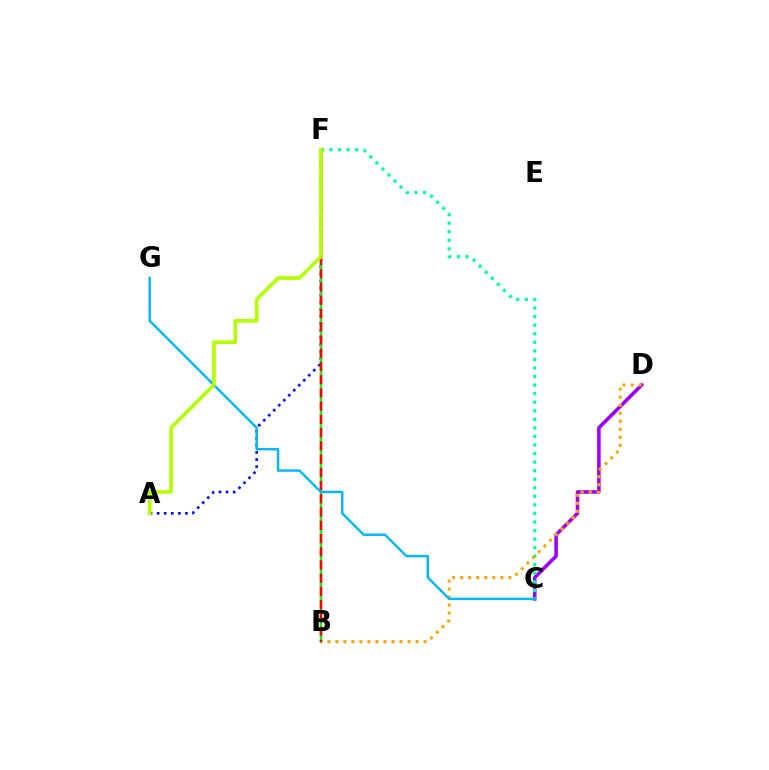{('C', 'D'): [{'color': '#9b00ff', 'line_style': 'solid', 'thickness': 2.56}], ('B', 'F'): [{'color': '#ff00bd', 'line_style': 'dashed', 'thickness': 1.55}, {'color': '#08ff00', 'line_style': 'solid', 'thickness': 1.75}, {'color': '#ff0000', 'line_style': 'dashed', 'thickness': 1.8}], ('A', 'F'): [{'color': '#0010ff', 'line_style': 'dotted', 'thickness': 1.92}, {'color': '#b3ff00', 'line_style': 'solid', 'thickness': 2.62}], ('C', 'F'): [{'color': '#00ff9d', 'line_style': 'dotted', 'thickness': 2.32}], ('B', 'D'): [{'color': '#ffa500', 'line_style': 'dotted', 'thickness': 2.18}], ('C', 'G'): [{'color': '#00b5ff', 'line_style': 'solid', 'thickness': 1.75}]}